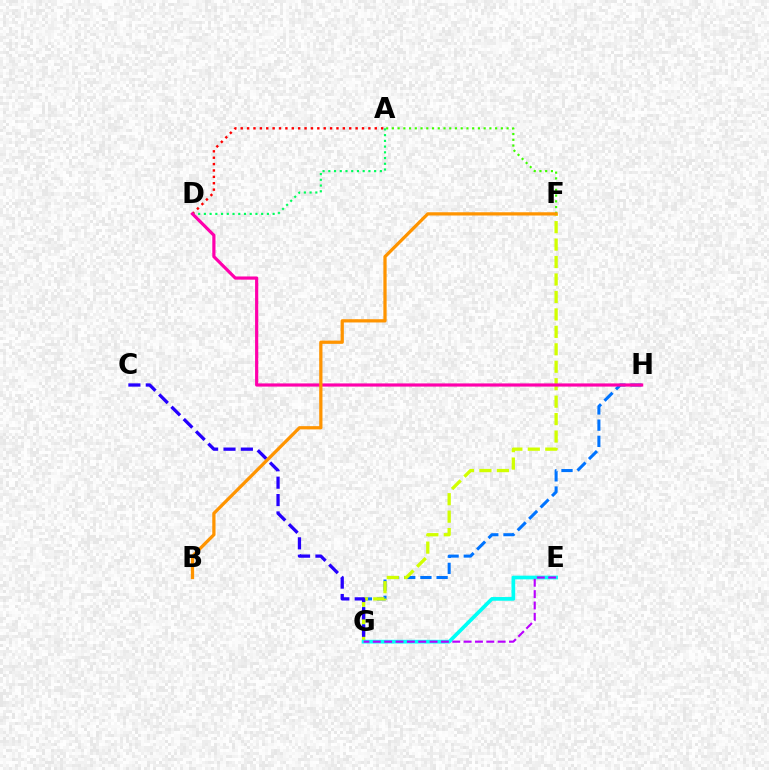{('G', 'H'): [{'color': '#0074ff', 'line_style': 'dashed', 'thickness': 2.2}], ('A', 'D'): [{'color': '#ff0000', 'line_style': 'dotted', 'thickness': 1.73}, {'color': '#00ff5c', 'line_style': 'dotted', 'thickness': 1.56}], ('A', 'F'): [{'color': '#3dff00', 'line_style': 'dotted', 'thickness': 1.56}], ('F', 'G'): [{'color': '#d1ff00', 'line_style': 'dashed', 'thickness': 2.37}], ('C', 'G'): [{'color': '#2500ff', 'line_style': 'dashed', 'thickness': 2.36}], ('E', 'G'): [{'color': '#00fff6', 'line_style': 'solid', 'thickness': 2.67}, {'color': '#b900ff', 'line_style': 'dashed', 'thickness': 1.54}], ('D', 'H'): [{'color': '#ff00ac', 'line_style': 'solid', 'thickness': 2.29}], ('B', 'F'): [{'color': '#ff9400', 'line_style': 'solid', 'thickness': 2.34}]}